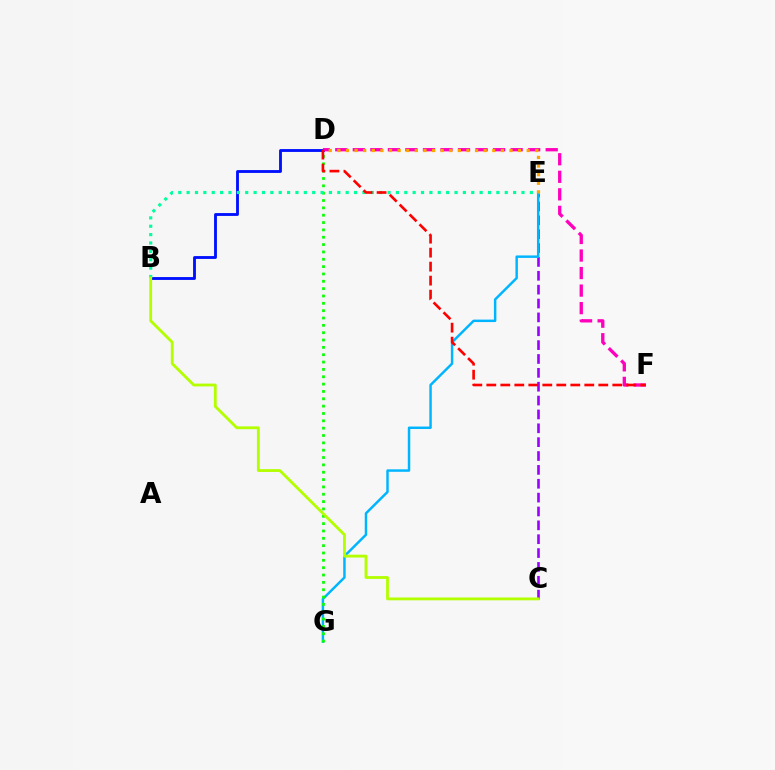{('C', 'E'): [{'color': '#9b00ff', 'line_style': 'dashed', 'thickness': 1.88}], ('B', 'D'): [{'color': '#0010ff', 'line_style': 'solid', 'thickness': 2.05}], ('D', 'F'): [{'color': '#ff00bd', 'line_style': 'dashed', 'thickness': 2.38}, {'color': '#ff0000', 'line_style': 'dashed', 'thickness': 1.9}], ('E', 'G'): [{'color': '#00b5ff', 'line_style': 'solid', 'thickness': 1.78}], ('D', 'E'): [{'color': '#ffa500', 'line_style': 'dotted', 'thickness': 2.34}], ('D', 'G'): [{'color': '#08ff00', 'line_style': 'dotted', 'thickness': 2.0}], ('B', 'E'): [{'color': '#00ff9d', 'line_style': 'dotted', 'thickness': 2.27}], ('B', 'C'): [{'color': '#b3ff00', 'line_style': 'solid', 'thickness': 2.03}]}